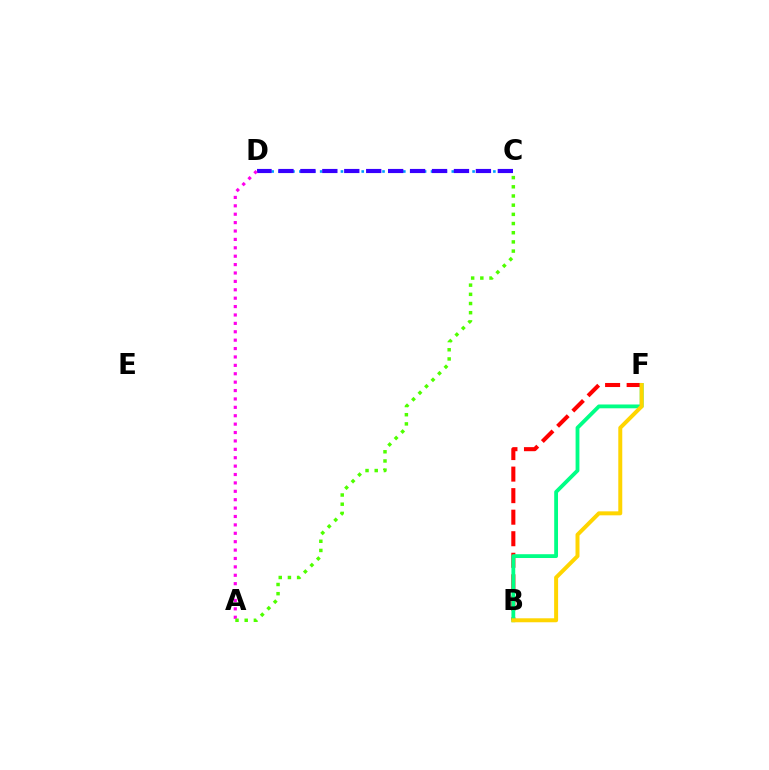{('C', 'D'): [{'color': '#009eff', 'line_style': 'dotted', 'thickness': 1.88}, {'color': '#3700ff', 'line_style': 'dashed', 'thickness': 2.98}], ('A', 'D'): [{'color': '#ff00ed', 'line_style': 'dotted', 'thickness': 2.28}], ('B', 'F'): [{'color': '#ff0000', 'line_style': 'dashed', 'thickness': 2.93}, {'color': '#00ff86', 'line_style': 'solid', 'thickness': 2.74}, {'color': '#ffd500', 'line_style': 'solid', 'thickness': 2.86}], ('A', 'C'): [{'color': '#4fff00', 'line_style': 'dotted', 'thickness': 2.5}]}